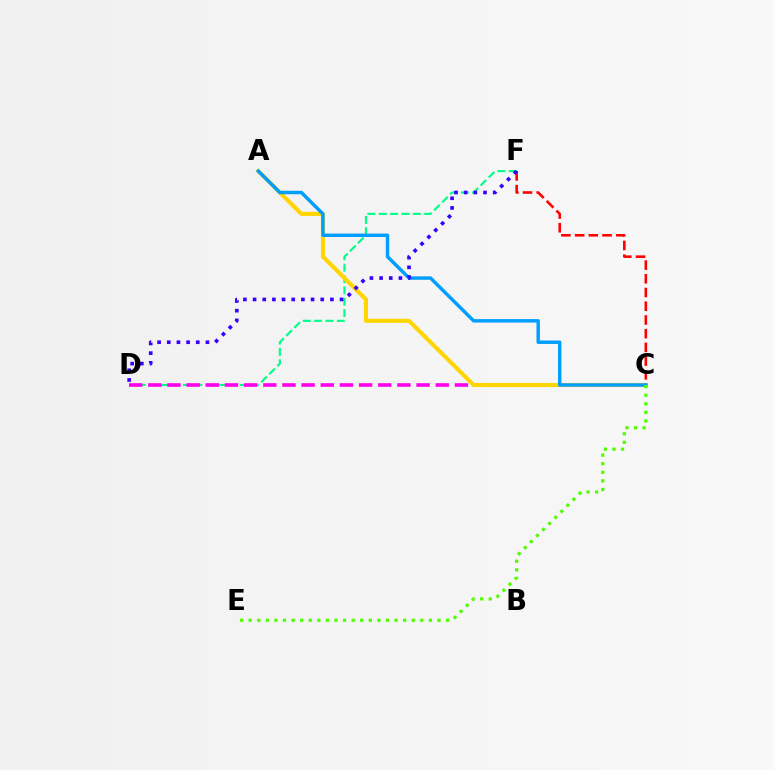{('D', 'F'): [{'color': '#00ff86', 'line_style': 'dashed', 'thickness': 1.54}, {'color': '#3700ff', 'line_style': 'dotted', 'thickness': 2.63}], ('C', 'D'): [{'color': '#ff00ed', 'line_style': 'dashed', 'thickness': 2.6}], ('A', 'C'): [{'color': '#ffd500', 'line_style': 'solid', 'thickness': 2.94}, {'color': '#009eff', 'line_style': 'solid', 'thickness': 2.48}], ('C', 'F'): [{'color': '#ff0000', 'line_style': 'dashed', 'thickness': 1.86}], ('C', 'E'): [{'color': '#4fff00', 'line_style': 'dotted', 'thickness': 2.33}]}